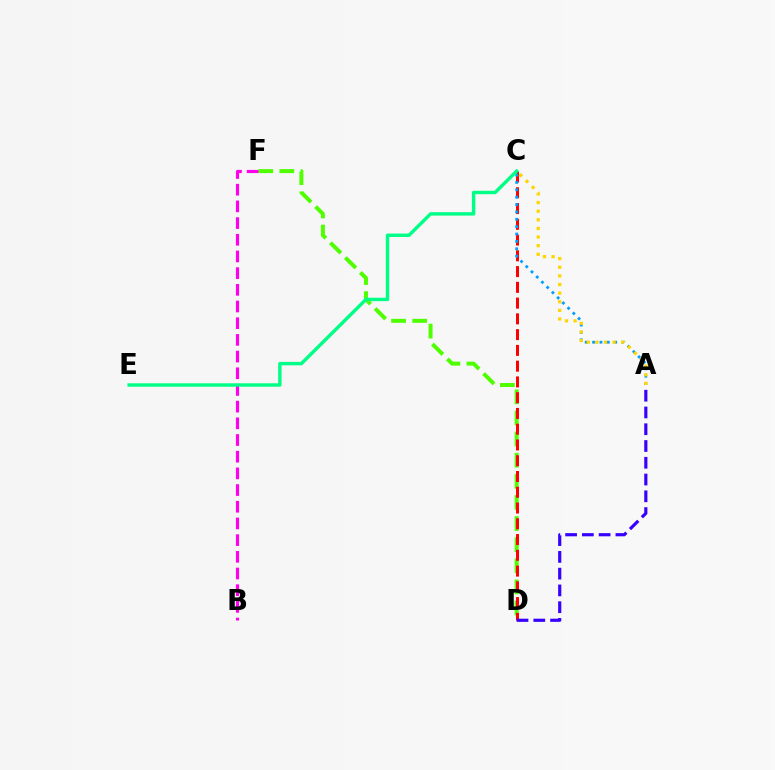{('D', 'F'): [{'color': '#4fff00', 'line_style': 'dashed', 'thickness': 2.87}], ('C', 'D'): [{'color': '#ff0000', 'line_style': 'dashed', 'thickness': 2.14}], ('A', 'C'): [{'color': '#009eff', 'line_style': 'dotted', 'thickness': 2.0}, {'color': '#ffd500', 'line_style': 'dotted', 'thickness': 2.34}], ('A', 'D'): [{'color': '#3700ff', 'line_style': 'dashed', 'thickness': 2.28}], ('B', 'F'): [{'color': '#ff00ed', 'line_style': 'dashed', 'thickness': 2.27}], ('C', 'E'): [{'color': '#00ff86', 'line_style': 'solid', 'thickness': 2.47}]}